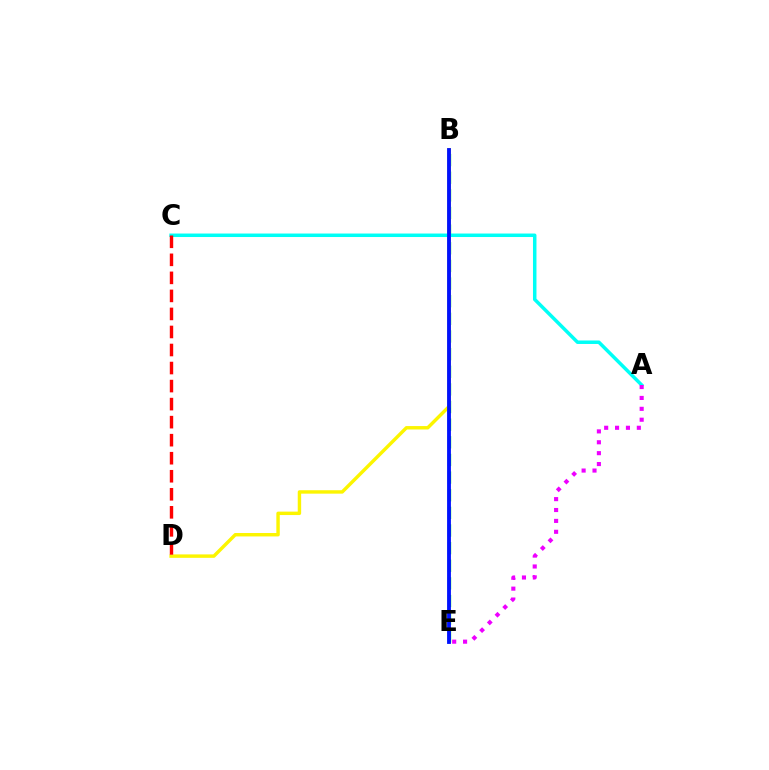{('B', 'E'): [{'color': '#08ff00', 'line_style': 'dashed', 'thickness': 2.4}, {'color': '#0010ff', 'line_style': 'solid', 'thickness': 2.75}], ('B', 'D'): [{'color': '#fcf500', 'line_style': 'solid', 'thickness': 2.46}], ('A', 'C'): [{'color': '#00fff6', 'line_style': 'solid', 'thickness': 2.52}], ('A', 'E'): [{'color': '#ee00ff', 'line_style': 'dotted', 'thickness': 2.96}], ('C', 'D'): [{'color': '#ff0000', 'line_style': 'dashed', 'thickness': 2.45}]}